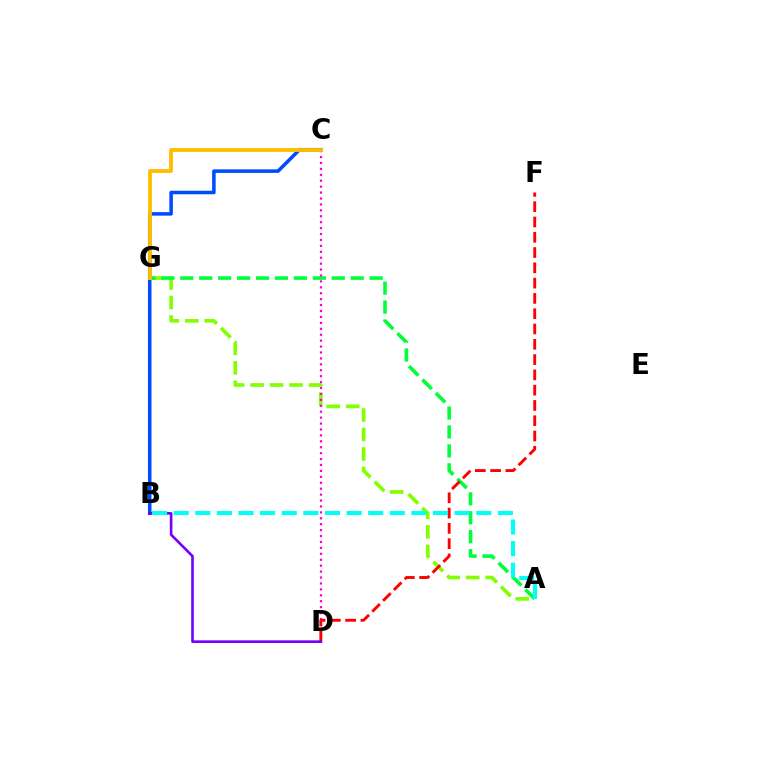{('B', 'C'): [{'color': '#004bff', 'line_style': 'solid', 'thickness': 2.54}], ('A', 'G'): [{'color': '#84ff00', 'line_style': 'dashed', 'thickness': 2.65}, {'color': '#00ff39', 'line_style': 'dashed', 'thickness': 2.57}], ('C', 'D'): [{'color': '#ff00cf', 'line_style': 'dotted', 'thickness': 1.61}], ('D', 'F'): [{'color': '#ff0000', 'line_style': 'dashed', 'thickness': 2.08}], ('B', 'D'): [{'color': '#7200ff', 'line_style': 'solid', 'thickness': 1.9}], ('A', 'B'): [{'color': '#00fff6', 'line_style': 'dashed', 'thickness': 2.94}], ('C', 'G'): [{'color': '#ffbd00', 'line_style': 'solid', 'thickness': 2.75}]}